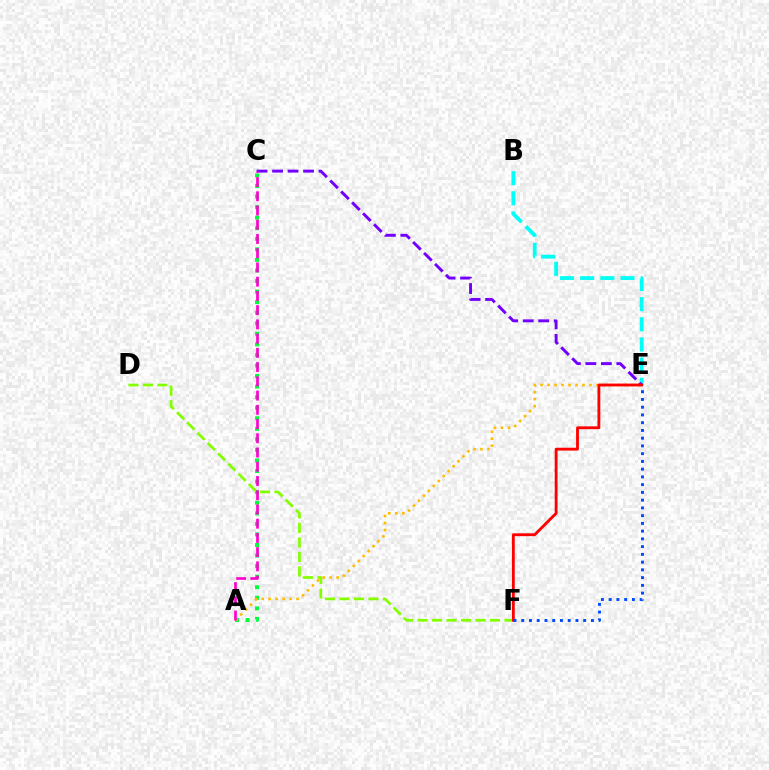{('A', 'C'): [{'color': '#00ff39', 'line_style': 'dotted', 'thickness': 2.87}, {'color': '#ff00cf', 'line_style': 'dashed', 'thickness': 1.93}], ('A', 'E'): [{'color': '#ffbd00', 'line_style': 'dotted', 'thickness': 1.9}], ('B', 'E'): [{'color': '#00fff6', 'line_style': 'dashed', 'thickness': 2.74}], ('C', 'E'): [{'color': '#7200ff', 'line_style': 'dashed', 'thickness': 2.1}], ('D', 'F'): [{'color': '#84ff00', 'line_style': 'dashed', 'thickness': 1.97}], ('E', 'F'): [{'color': '#ff0000', 'line_style': 'solid', 'thickness': 2.04}, {'color': '#004bff', 'line_style': 'dotted', 'thickness': 2.1}]}